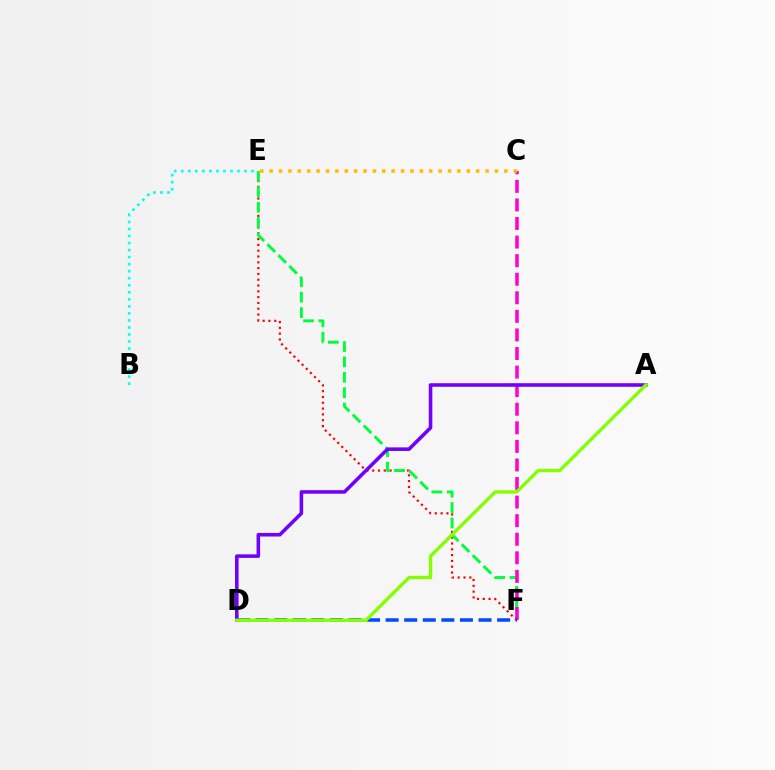{('B', 'E'): [{'color': '#00fff6', 'line_style': 'dotted', 'thickness': 1.91}], ('E', 'F'): [{'color': '#ff0000', 'line_style': 'dotted', 'thickness': 1.58}, {'color': '#00ff39', 'line_style': 'dashed', 'thickness': 2.09}], ('C', 'F'): [{'color': '#ff00cf', 'line_style': 'dashed', 'thickness': 2.52}], ('A', 'D'): [{'color': '#7200ff', 'line_style': 'solid', 'thickness': 2.57}, {'color': '#84ff00', 'line_style': 'solid', 'thickness': 2.42}], ('D', 'F'): [{'color': '#004bff', 'line_style': 'dashed', 'thickness': 2.52}], ('C', 'E'): [{'color': '#ffbd00', 'line_style': 'dotted', 'thickness': 2.55}]}